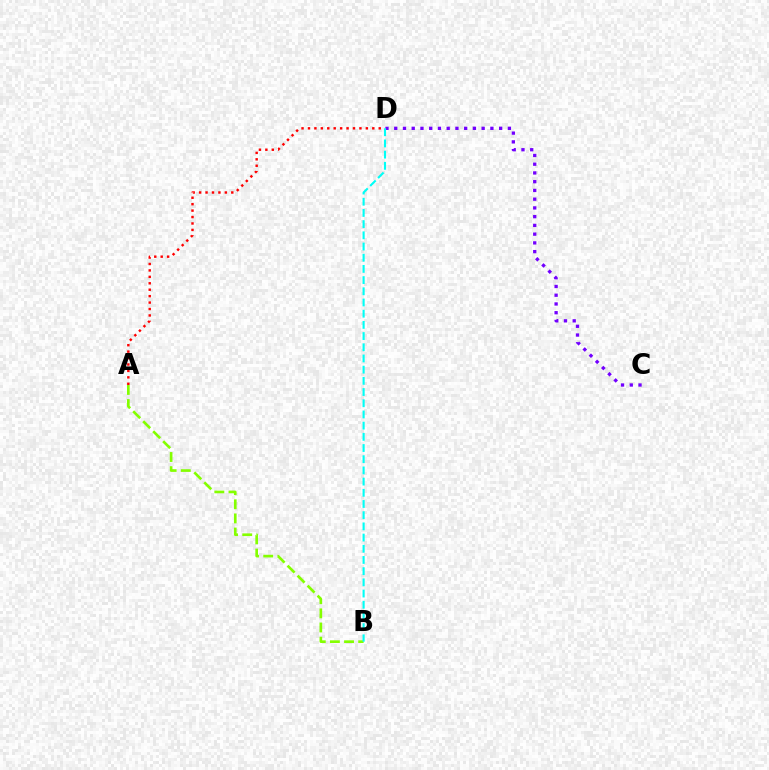{('C', 'D'): [{'color': '#7200ff', 'line_style': 'dotted', 'thickness': 2.38}], ('A', 'B'): [{'color': '#84ff00', 'line_style': 'dashed', 'thickness': 1.92}], ('A', 'D'): [{'color': '#ff0000', 'line_style': 'dotted', 'thickness': 1.75}], ('B', 'D'): [{'color': '#00fff6', 'line_style': 'dashed', 'thickness': 1.52}]}